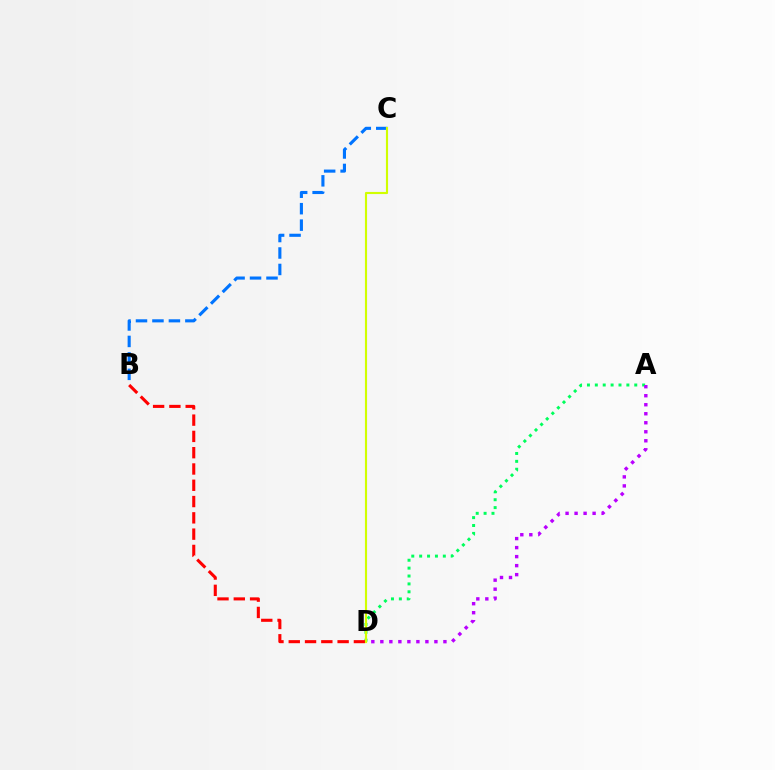{('A', 'D'): [{'color': '#00ff5c', 'line_style': 'dotted', 'thickness': 2.14}, {'color': '#b900ff', 'line_style': 'dotted', 'thickness': 2.45}], ('B', 'D'): [{'color': '#ff0000', 'line_style': 'dashed', 'thickness': 2.21}], ('B', 'C'): [{'color': '#0074ff', 'line_style': 'dashed', 'thickness': 2.24}], ('C', 'D'): [{'color': '#d1ff00', 'line_style': 'solid', 'thickness': 1.53}]}